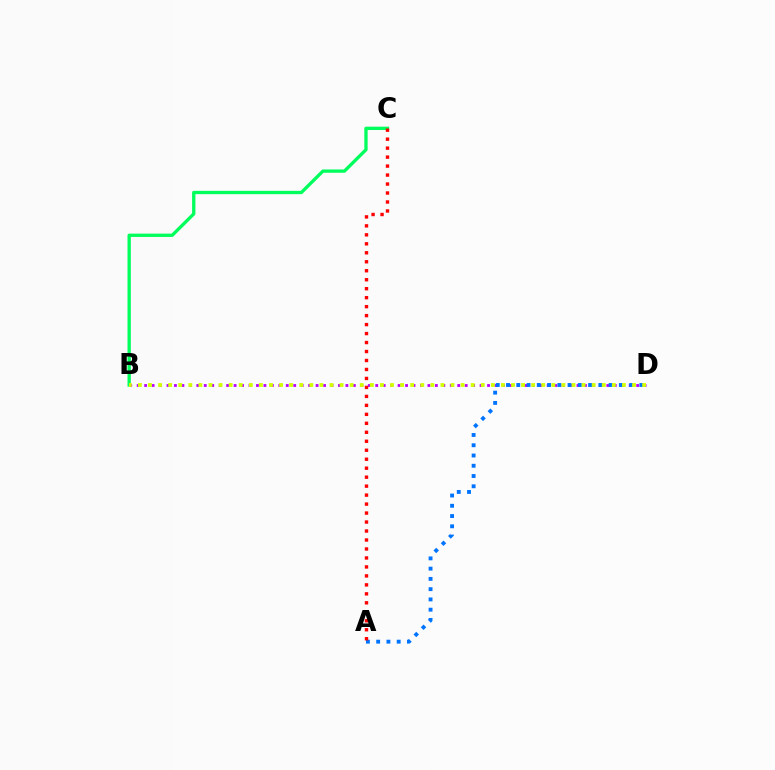{('B', 'D'): [{'color': '#b900ff', 'line_style': 'dotted', 'thickness': 2.03}, {'color': '#d1ff00', 'line_style': 'dotted', 'thickness': 2.74}], ('A', 'D'): [{'color': '#0074ff', 'line_style': 'dotted', 'thickness': 2.79}], ('B', 'C'): [{'color': '#00ff5c', 'line_style': 'solid', 'thickness': 2.39}], ('A', 'C'): [{'color': '#ff0000', 'line_style': 'dotted', 'thickness': 2.44}]}